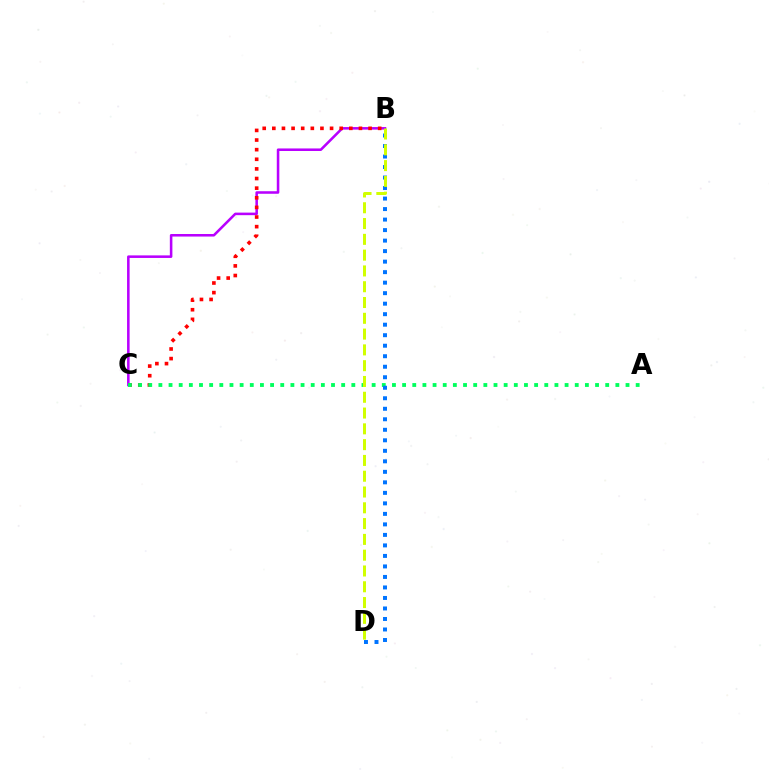{('B', 'C'): [{'color': '#b900ff', 'line_style': 'solid', 'thickness': 1.84}, {'color': '#ff0000', 'line_style': 'dotted', 'thickness': 2.61}], ('A', 'C'): [{'color': '#00ff5c', 'line_style': 'dotted', 'thickness': 2.76}], ('B', 'D'): [{'color': '#0074ff', 'line_style': 'dotted', 'thickness': 2.86}, {'color': '#d1ff00', 'line_style': 'dashed', 'thickness': 2.15}]}